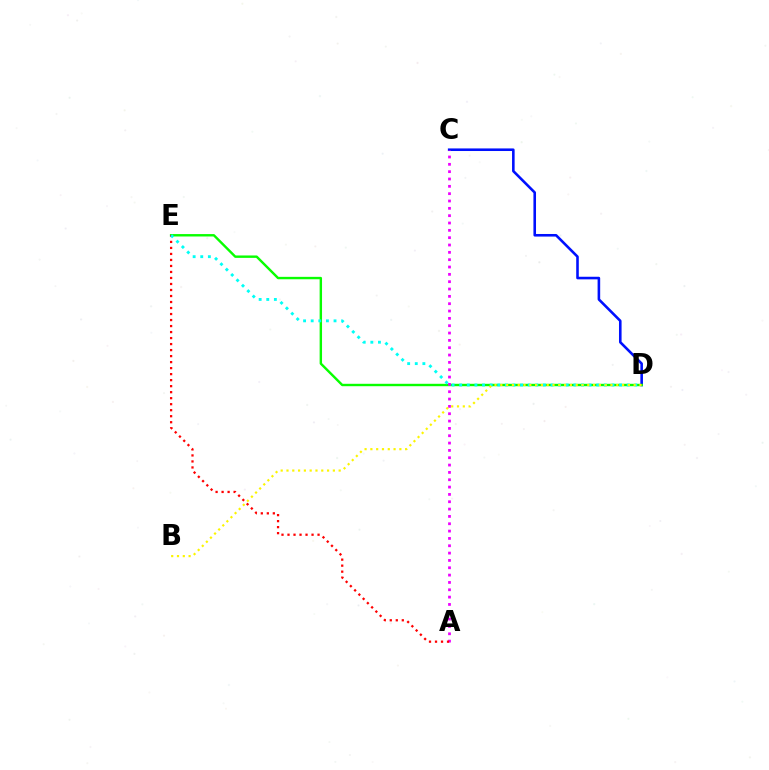{('C', 'D'): [{'color': '#0010ff', 'line_style': 'solid', 'thickness': 1.86}], ('D', 'E'): [{'color': '#08ff00', 'line_style': 'solid', 'thickness': 1.73}, {'color': '#00fff6', 'line_style': 'dotted', 'thickness': 2.07}], ('A', 'C'): [{'color': '#ee00ff', 'line_style': 'dotted', 'thickness': 1.99}], ('A', 'E'): [{'color': '#ff0000', 'line_style': 'dotted', 'thickness': 1.63}], ('B', 'D'): [{'color': '#fcf500', 'line_style': 'dotted', 'thickness': 1.58}]}